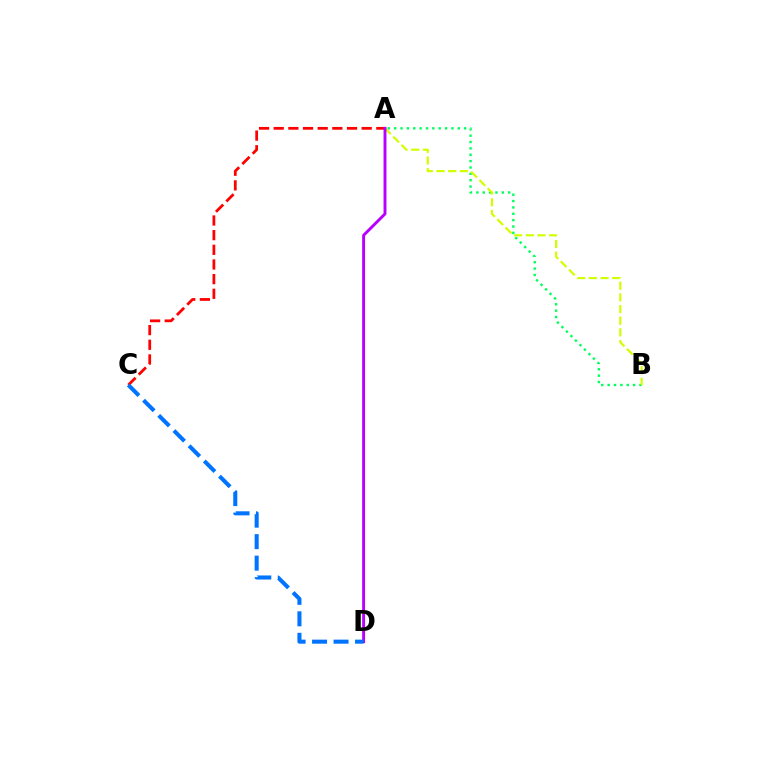{('A', 'B'): [{'color': '#00ff5c', 'line_style': 'dotted', 'thickness': 1.73}, {'color': '#d1ff00', 'line_style': 'dashed', 'thickness': 1.59}], ('A', 'C'): [{'color': '#ff0000', 'line_style': 'dashed', 'thickness': 1.99}], ('A', 'D'): [{'color': '#b900ff', 'line_style': 'solid', 'thickness': 2.1}], ('C', 'D'): [{'color': '#0074ff', 'line_style': 'dashed', 'thickness': 2.92}]}